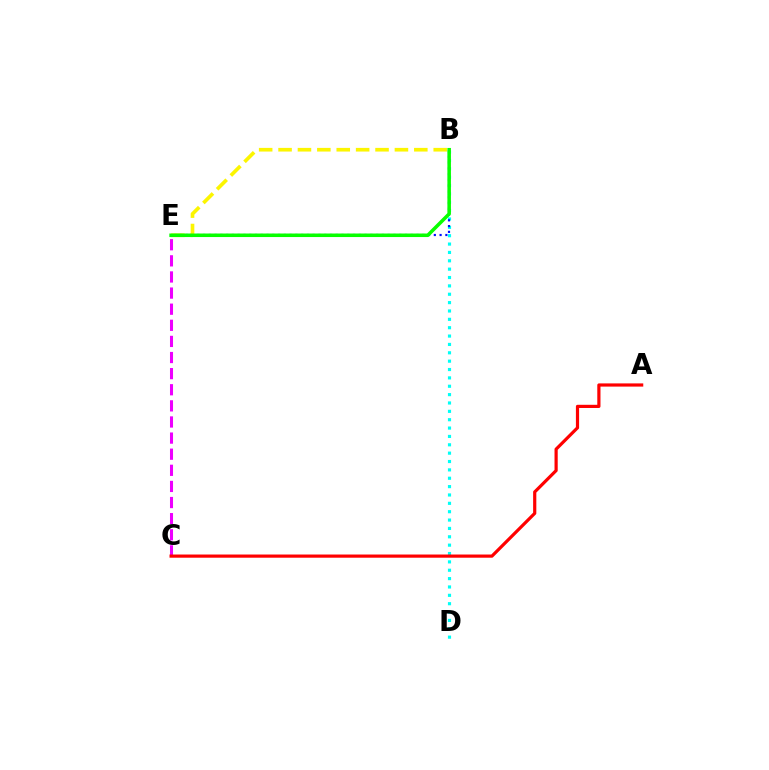{('C', 'E'): [{'color': '#ee00ff', 'line_style': 'dashed', 'thickness': 2.19}], ('B', 'D'): [{'color': '#00fff6', 'line_style': 'dotted', 'thickness': 2.27}], ('A', 'C'): [{'color': '#ff0000', 'line_style': 'solid', 'thickness': 2.3}], ('B', 'E'): [{'color': '#0010ff', 'line_style': 'dotted', 'thickness': 1.57}, {'color': '#fcf500', 'line_style': 'dashed', 'thickness': 2.63}, {'color': '#08ff00', 'line_style': 'solid', 'thickness': 2.55}]}